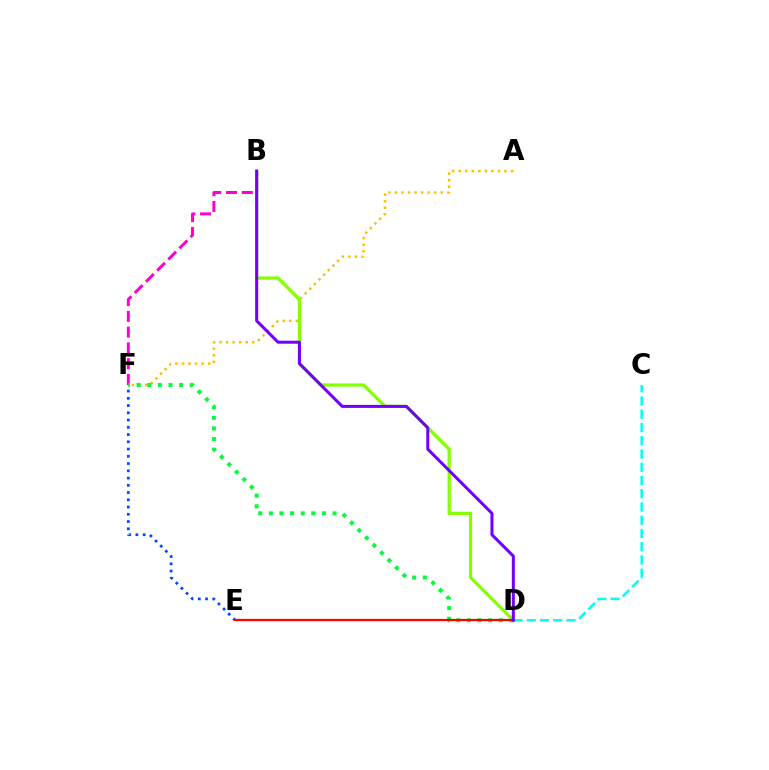{('A', 'F'): [{'color': '#ffbd00', 'line_style': 'dotted', 'thickness': 1.78}], ('B', 'F'): [{'color': '#ff00cf', 'line_style': 'dashed', 'thickness': 2.14}], ('D', 'F'): [{'color': '#00ff39', 'line_style': 'dotted', 'thickness': 2.88}], ('C', 'D'): [{'color': '#00fff6', 'line_style': 'dashed', 'thickness': 1.8}], ('B', 'D'): [{'color': '#84ff00', 'line_style': 'solid', 'thickness': 2.33}, {'color': '#7200ff', 'line_style': 'solid', 'thickness': 2.17}], ('E', 'F'): [{'color': '#004bff', 'line_style': 'dotted', 'thickness': 1.97}], ('D', 'E'): [{'color': '#ff0000', 'line_style': 'solid', 'thickness': 1.61}]}